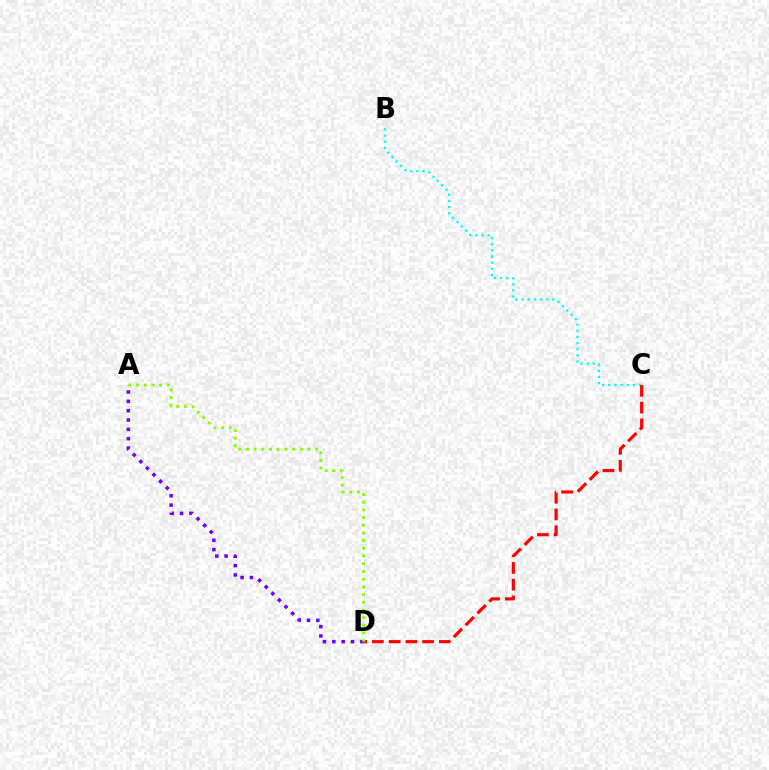{('B', 'C'): [{'color': '#00fff6', 'line_style': 'dotted', 'thickness': 1.67}], ('A', 'D'): [{'color': '#7200ff', 'line_style': 'dotted', 'thickness': 2.54}, {'color': '#84ff00', 'line_style': 'dotted', 'thickness': 2.09}], ('C', 'D'): [{'color': '#ff0000', 'line_style': 'dashed', 'thickness': 2.27}]}